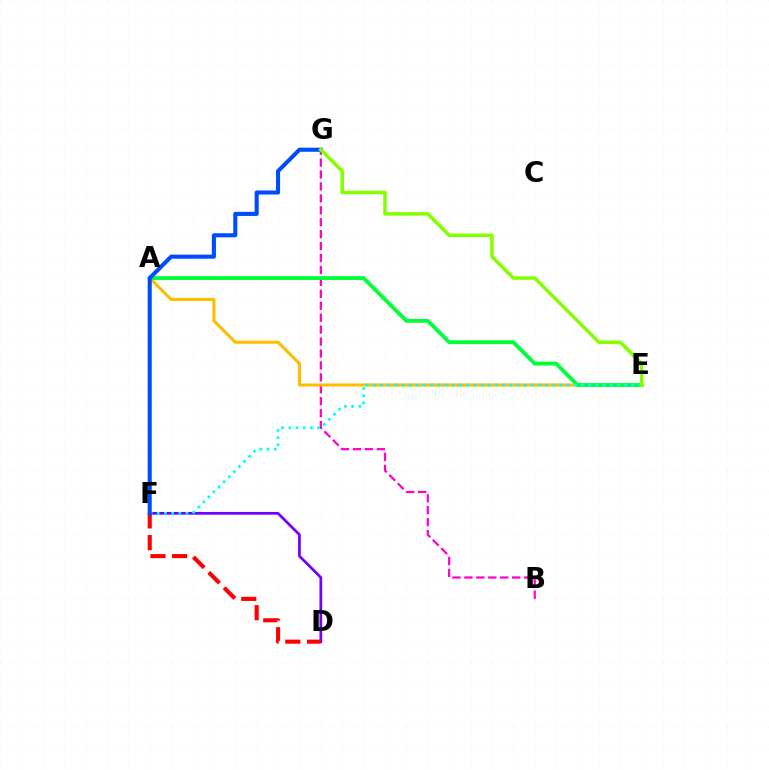{('B', 'G'): [{'color': '#ff00cf', 'line_style': 'dashed', 'thickness': 1.62}], ('D', 'F'): [{'color': '#7200ff', 'line_style': 'solid', 'thickness': 1.97}, {'color': '#ff0000', 'line_style': 'dashed', 'thickness': 2.95}], ('A', 'E'): [{'color': '#ffbd00', 'line_style': 'solid', 'thickness': 2.2}, {'color': '#00ff39', 'line_style': 'solid', 'thickness': 2.76}], ('E', 'F'): [{'color': '#00fff6', 'line_style': 'dotted', 'thickness': 1.95}], ('F', 'G'): [{'color': '#004bff', 'line_style': 'solid', 'thickness': 2.94}], ('E', 'G'): [{'color': '#84ff00', 'line_style': 'solid', 'thickness': 2.54}]}